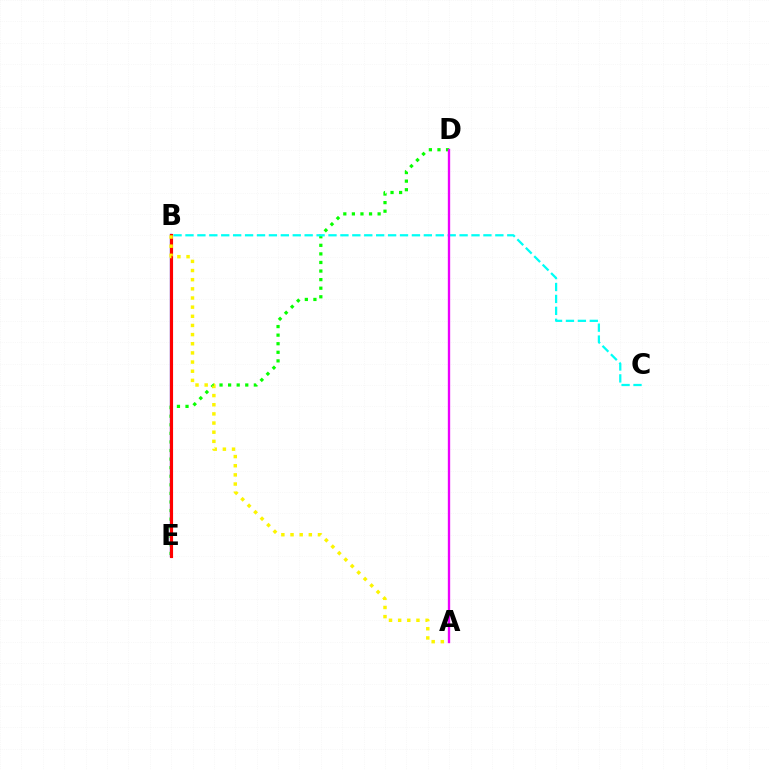{('B', 'E'): [{'color': '#0010ff', 'line_style': 'solid', 'thickness': 1.63}, {'color': '#ff0000', 'line_style': 'solid', 'thickness': 2.25}], ('D', 'E'): [{'color': '#08ff00', 'line_style': 'dotted', 'thickness': 2.33}], ('B', 'C'): [{'color': '#00fff6', 'line_style': 'dashed', 'thickness': 1.62}], ('A', 'B'): [{'color': '#fcf500', 'line_style': 'dotted', 'thickness': 2.49}], ('A', 'D'): [{'color': '#ee00ff', 'line_style': 'solid', 'thickness': 1.69}]}